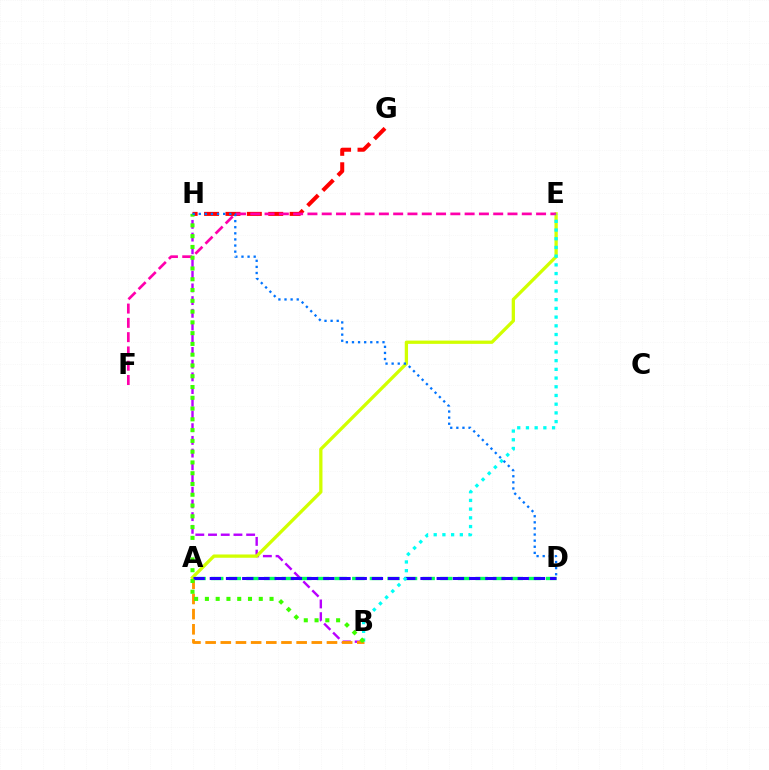{('B', 'H'): [{'color': '#b900ff', 'line_style': 'dashed', 'thickness': 1.73}, {'color': '#3dff00', 'line_style': 'dotted', 'thickness': 2.93}], ('A', 'D'): [{'color': '#00ff5c', 'line_style': 'dashed', 'thickness': 2.39}, {'color': '#2500ff', 'line_style': 'dashed', 'thickness': 2.2}], ('A', 'B'): [{'color': '#ff9400', 'line_style': 'dashed', 'thickness': 2.06}], ('G', 'H'): [{'color': '#ff0000', 'line_style': 'dashed', 'thickness': 2.91}], ('A', 'E'): [{'color': '#d1ff00', 'line_style': 'solid', 'thickness': 2.36}], ('E', 'F'): [{'color': '#ff00ac', 'line_style': 'dashed', 'thickness': 1.94}], ('B', 'E'): [{'color': '#00fff6', 'line_style': 'dotted', 'thickness': 2.37}], ('D', 'H'): [{'color': '#0074ff', 'line_style': 'dotted', 'thickness': 1.66}]}